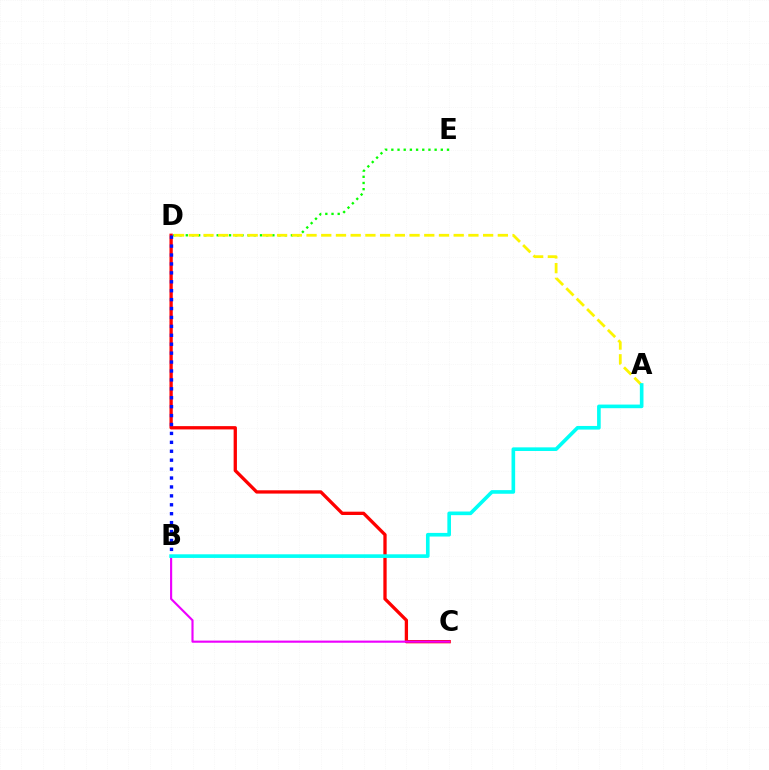{('C', 'D'): [{'color': '#ff0000', 'line_style': 'solid', 'thickness': 2.38}], ('D', 'E'): [{'color': '#08ff00', 'line_style': 'dotted', 'thickness': 1.68}], ('B', 'D'): [{'color': '#0010ff', 'line_style': 'dotted', 'thickness': 2.42}], ('A', 'D'): [{'color': '#fcf500', 'line_style': 'dashed', 'thickness': 2.0}], ('B', 'C'): [{'color': '#ee00ff', 'line_style': 'solid', 'thickness': 1.54}], ('A', 'B'): [{'color': '#00fff6', 'line_style': 'solid', 'thickness': 2.61}]}